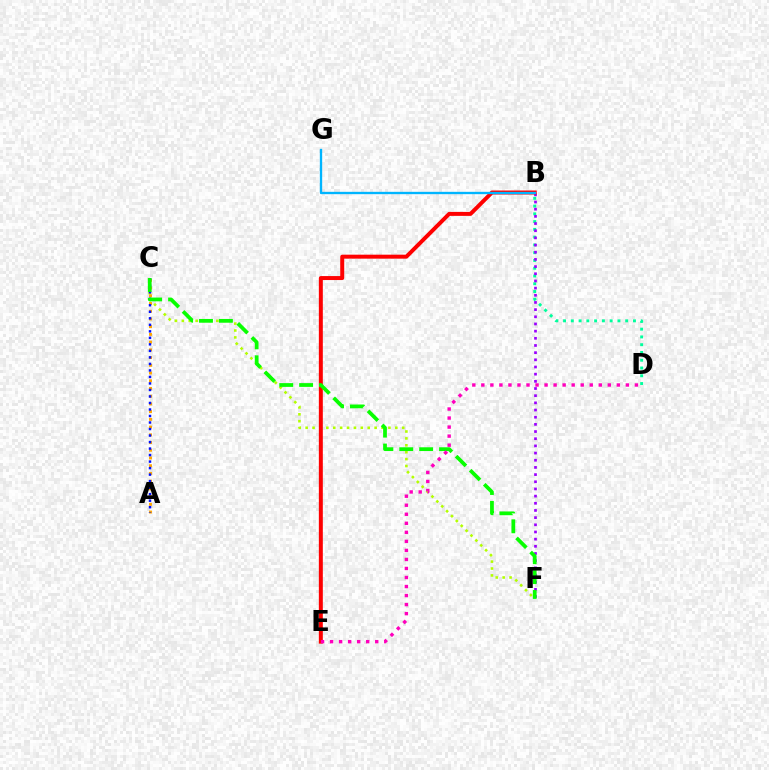{('C', 'F'): [{'color': '#b3ff00', 'line_style': 'dotted', 'thickness': 1.87}, {'color': '#08ff00', 'line_style': 'dashed', 'thickness': 2.7}], ('B', 'D'): [{'color': '#00ff9d', 'line_style': 'dotted', 'thickness': 2.11}], ('B', 'F'): [{'color': '#9b00ff', 'line_style': 'dotted', 'thickness': 1.95}], ('B', 'E'): [{'color': '#ff0000', 'line_style': 'solid', 'thickness': 2.86}], ('B', 'G'): [{'color': '#00b5ff', 'line_style': 'solid', 'thickness': 1.68}], ('A', 'C'): [{'color': '#ffa500', 'line_style': 'dotted', 'thickness': 2.1}, {'color': '#0010ff', 'line_style': 'dotted', 'thickness': 1.77}], ('D', 'E'): [{'color': '#ff00bd', 'line_style': 'dotted', 'thickness': 2.45}]}